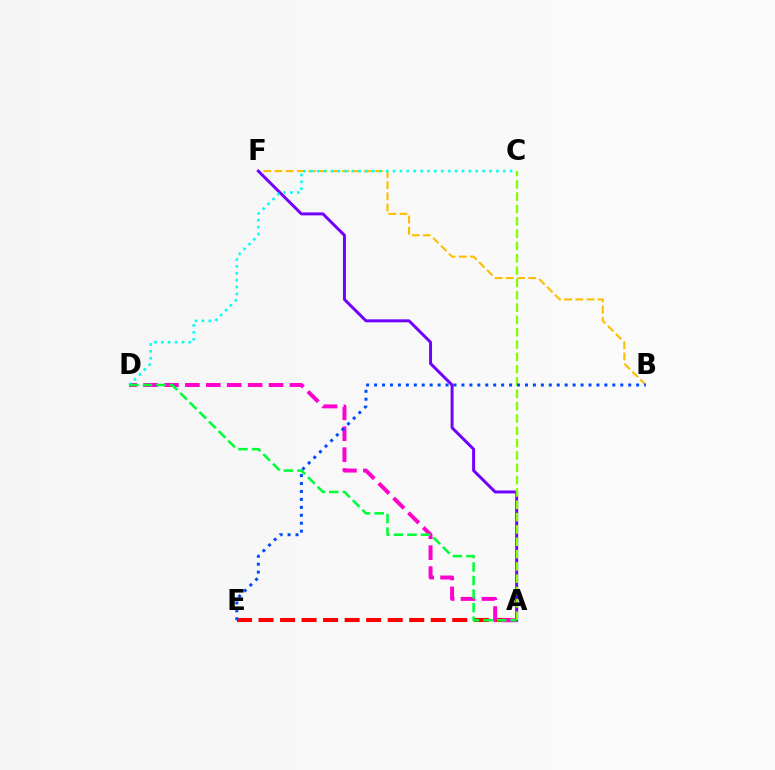{('B', 'F'): [{'color': '#ffbd00', 'line_style': 'dashed', 'thickness': 1.52}], ('A', 'E'): [{'color': '#ff0000', 'line_style': 'dashed', 'thickness': 2.92}], ('A', 'D'): [{'color': '#ff00cf', 'line_style': 'dashed', 'thickness': 2.84}, {'color': '#00ff39', 'line_style': 'dashed', 'thickness': 1.84}], ('A', 'F'): [{'color': '#7200ff', 'line_style': 'solid', 'thickness': 2.14}], ('C', 'D'): [{'color': '#00fff6', 'line_style': 'dotted', 'thickness': 1.87}], ('A', 'C'): [{'color': '#84ff00', 'line_style': 'dashed', 'thickness': 1.67}], ('B', 'E'): [{'color': '#004bff', 'line_style': 'dotted', 'thickness': 2.16}]}